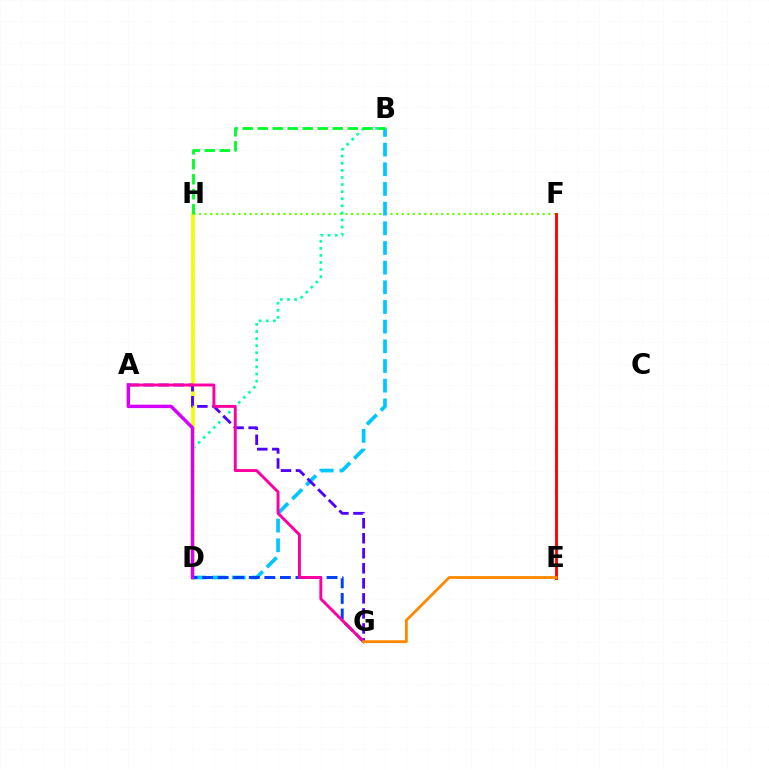{('F', 'H'): [{'color': '#66ff00', 'line_style': 'dotted', 'thickness': 1.53}], ('E', 'F'): [{'color': '#ff0000', 'line_style': 'solid', 'thickness': 2.06}], ('B', 'D'): [{'color': '#00ffaf', 'line_style': 'dotted', 'thickness': 1.93}, {'color': '#00c7ff', 'line_style': 'dashed', 'thickness': 2.67}], ('D', 'H'): [{'color': '#eeff00', 'line_style': 'solid', 'thickness': 2.61}], ('D', 'G'): [{'color': '#003fff', 'line_style': 'dashed', 'thickness': 2.11}], ('A', 'G'): [{'color': '#4f00ff', 'line_style': 'dashed', 'thickness': 2.04}, {'color': '#ff00a0', 'line_style': 'solid', 'thickness': 2.1}], ('B', 'H'): [{'color': '#00ff27', 'line_style': 'dashed', 'thickness': 2.04}], ('E', 'G'): [{'color': '#ff8800', 'line_style': 'solid', 'thickness': 2.02}], ('A', 'D'): [{'color': '#d600ff', 'line_style': 'solid', 'thickness': 2.47}]}